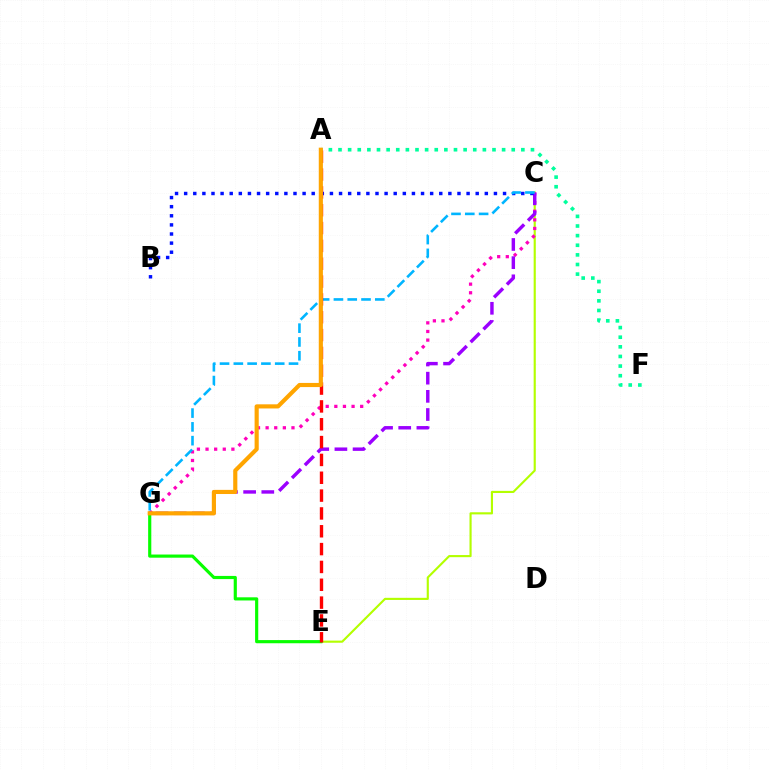{('C', 'E'): [{'color': '#b3ff00', 'line_style': 'solid', 'thickness': 1.53}], ('E', 'G'): [{'color': '#08ff00', 'line_style': 'solid', 'thickness': 2.27}], ('C', 'G'): [{'color': '#ff00bd', 'line_style': 'dotted', 'thickness': 2.34}, {'color': '#9b00ff', 'line_style': 'dashed', 'thickness': 2.47}, {'color': '#00b5ff', 'line_style': 'dashed', 'thickness': 1.87}], ('B', 'C'): [{'color': '#0010ff', 'line_style': 'dotted', 'thickness': 2.48}], ('A', 'F'): [{'color': '#00ff9d', 'line_style': 'dotted', 'thickness': 2.61}], ('A', 'E'): [{'color': '#ff0000', 'line_style': 'dashed', 'thickness': 2.42}], ('A', 'G'): [{'color': '#ffa500', 'line_style': 'solid', 'thickness': 2.98}]}